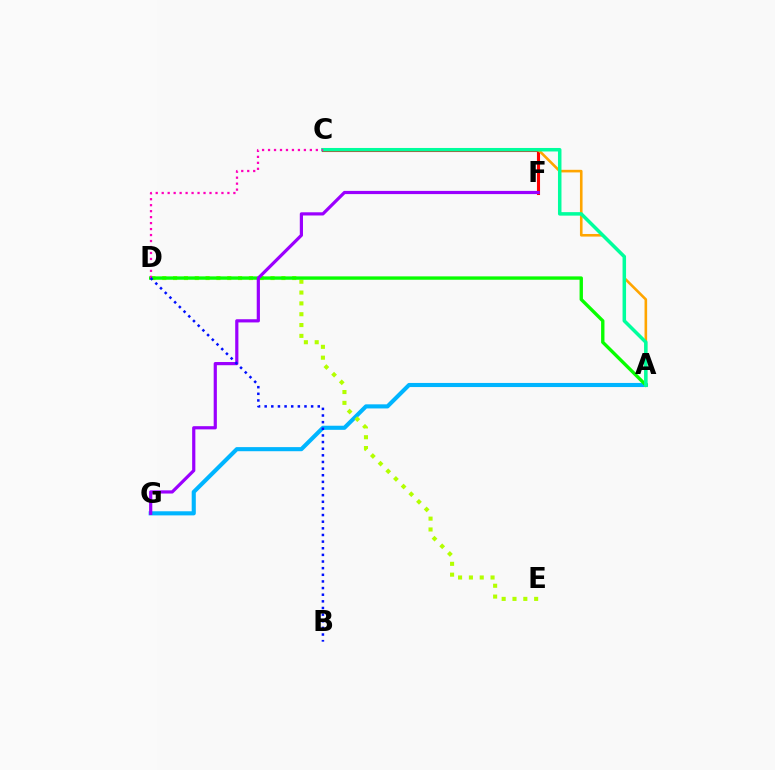{('A', 'G'): [{'color': '#00b5ff', 'line_style': 'solid', 'thickness': 2.96}], ('C', 'F'): [{'color': '#ff0000', 'line_style': 'solid', 'thickness': 2.22}], ('D', 'E'): [{'color': '#b3ff00', 'line_style': 'dotted', 'thickness': 2.94}], ('A', 'D'): [{'color': '#08ff00', 'line_style': 'solid', 'thickness': 2.42}], ('A', 'C'): [{'color': '#ffa500', 'line_style': 'solid', 'thickness': 1.87}, {'color': '#00ff9d', 'line_style': 'solid', 'thickness': 2.52}], ('F', 'G'): [{'color': '#9b00ff', 'line_style': 'solid', 'thickness': 2.3}], ('C', 'D'): [{'color': '#ff00bd', 'line_style': 'dotted', 'thickness': 1.62}], ('B', 'D'): [{'color': '#0010ff', 'line_style': 'dotted', 'thickness': 1.8}]}